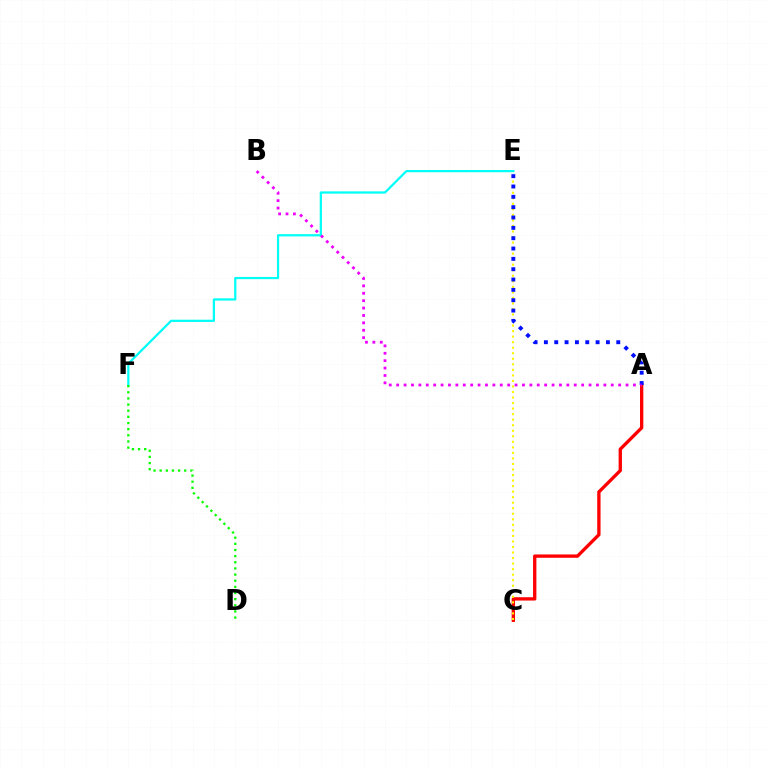{('A', 'C'): [{'color': '#ff0000', 'line_style': 'solid', 'thickness': 2.39}], ('C', 'E'): [{'color': '#fcf500', 'line_style': 'dotted', 'thickness': 1.5}], ('E', 'F'): [{'color': '#00fff6', 'line_style': 'solid', 'thickness': 1.6}], ('D', 'F'): [{'color': '#08ff00', 'line_style': 'dotted', 'thickness': 1.67}], ('A', 'E'): [{'color': '#0010ff', 'line_style': 'dotted', 'thickness': 2.81}], ('A', 'B'): [{'color': '#ee00ff', 'line_style': 'dotted', 'thickness': 2.01}]}